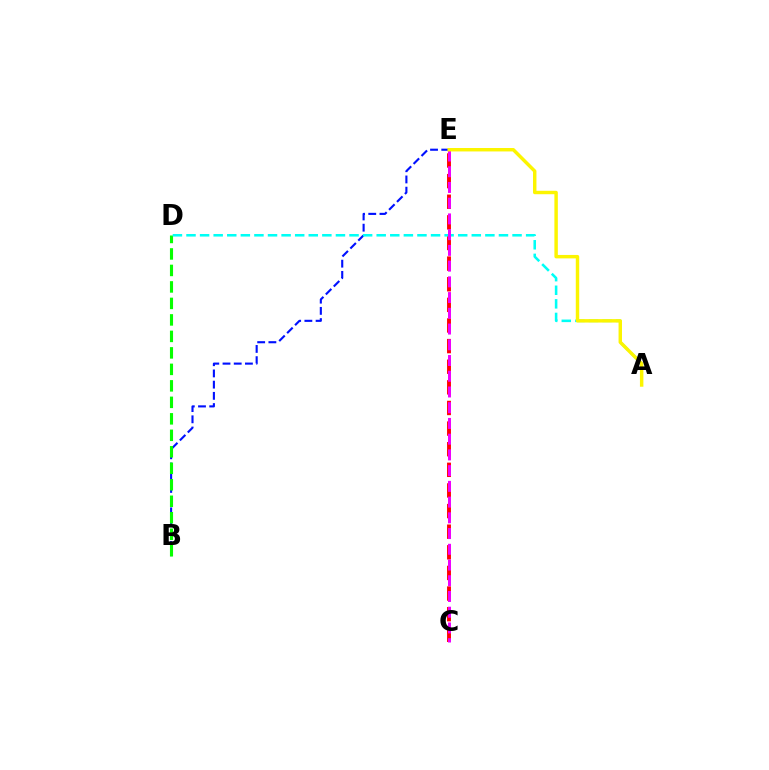{('C', 'E'): [{'color': '#ff0000', 'line_style': 'dashed', 'thickness': 2.8}, {'color': '#ee00ff', 'line_style': 'dashed', 'thickness': 2.14}], ('B', 'E'): [{'color': '#0010ff', 'line_style': 'dashed', 'thickness': 1.52}], ('B', 'D'): [{'color': '#08ff00', 'line_style': 'dashed', 'thickness': 2.24}], ('A', 'D'): [{'color': '#00fff6', 'line_style': 'dashed', 'thickness': 1.85}], ('A', 'E'): [{'color': '#fcf500', 'line_style': 'solid', 'thickness': 2.48}]}